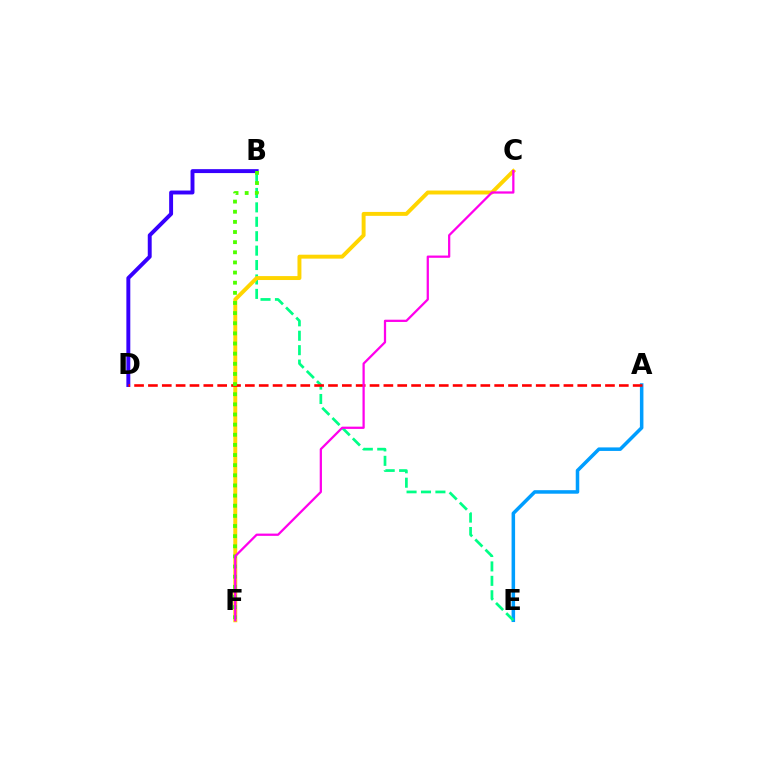{('A', 'E'): [{'color': '#009eff', 'line_style': 'solid', 'thickness': 2.54}], ('B', 'D'): [{'color': '#3700ff', 'line_style': 'solid', 'thickness': 2.83}], ('B', 'E'): [{'color': '#00ff86', 'line_style': 'dashed', 'thickness': 1.96}], ('C', 'F'): [{'color': '#ffd500', 'line_style': 'solid', 'thickness': 2.83}, {'color': '#ff00ed', 'line_style': 'solid', 'thickness': 1.62}], ('A', 'D'): [{'color': '#ff0000', 'line_style': 'dashed', 'thickness': 1.88}], ('B', 'F'): [{'color': '#4fff00', 'line_style': 'dotted', 'thickness': 2.75}]}